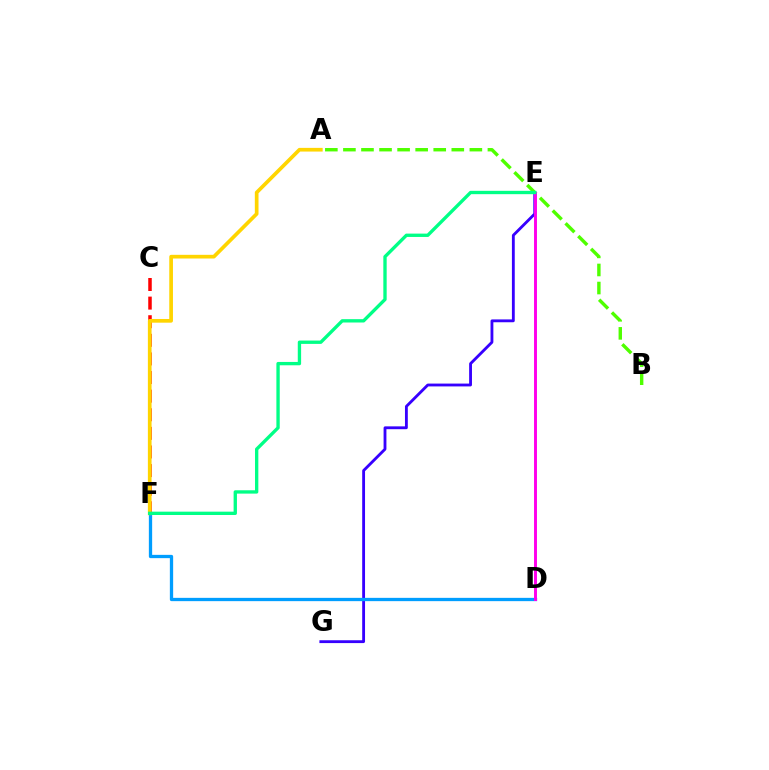{('C', 'F'): [{'color': '#ff0000', 'line_style': 'dashed', 'thickness': 2.53}], ('E', 'G'): [{'color': '#3700ff', 'line_style': 'solid', 'thickness': 2.04}], ('D', 'F'): [{'color': '#009eff', 'line_style': 'solid', 'thickness': 2.37}], ('A', 'B'): [{'color': '#4fff00', 'line_style': 'dashed', 'thickness': 2.45}], ('A', 'F'): [{'color': '#ffd500', 'line_style': 'solid', 'thickness': 2.66}], ('D', 'E'): [{'color': '#ff00ed', 'line_style': 'solid', 'thickness': 2.11}], ('E', 'F'): [{'color': '#00ff86', 'line_style': 'solid', 'thickness': 2.41}]}